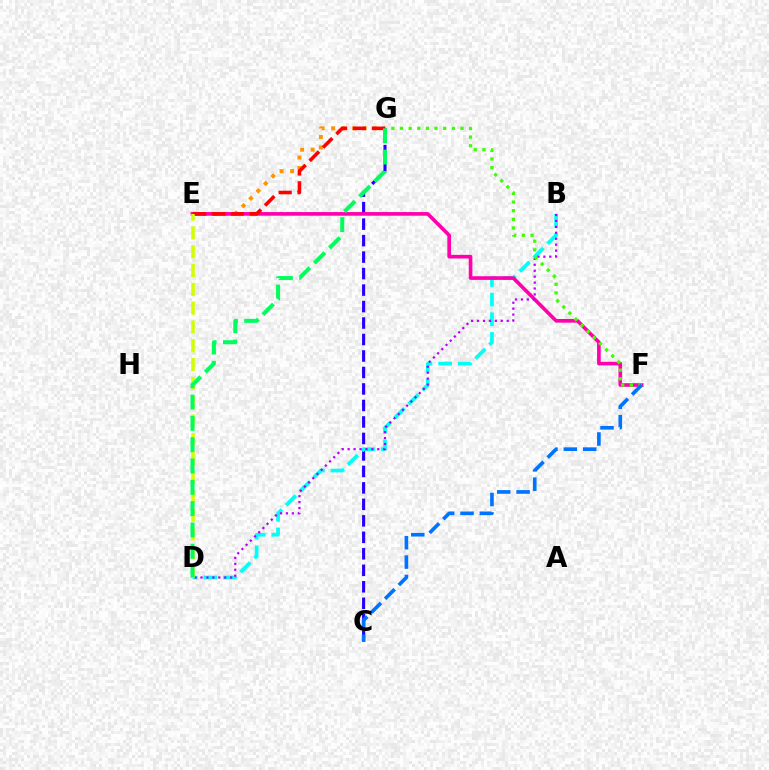{('E', 'G'): [{'color': '#ff9400', 'line_style': 'dotted', 'thickness': 2.85}, {'color': '#ff0000', 'line_style': 'dashed', 'thickness': 2.57}], ('C', 'G'): [{'color': '#2500ff', 'line_style': 'dashed', 'thickness': 2.24}], ('B', 'D'): [{'color': '#00fff6', 'line_style': 'dashed', 'thickness': 2.67}, {'color': '#b900ff', 'line_style': 'dotted', 'thickness': 1.61}], ('E', 'F'): [{'color': '#ff00ac', 'line_style': 'solid', 'thickness': 2.62}], ('F', 'G'): [{'color': '#3dff00', 'line_style': 'dotted', 'thickness': 2.35}], ('D', 'E'): [{'color': '#d1ff00', 'line_style': 'dashed', 'thickness': 2.55}], ('D', 'G'): [{'color': '#00ff5c', 'line_style': 'dashed', 'thickness': 2.9}], ('C', 'F'): [{'color': '#0074ff', 'line_style': 'dashed', 'thickness': 2.63}]}